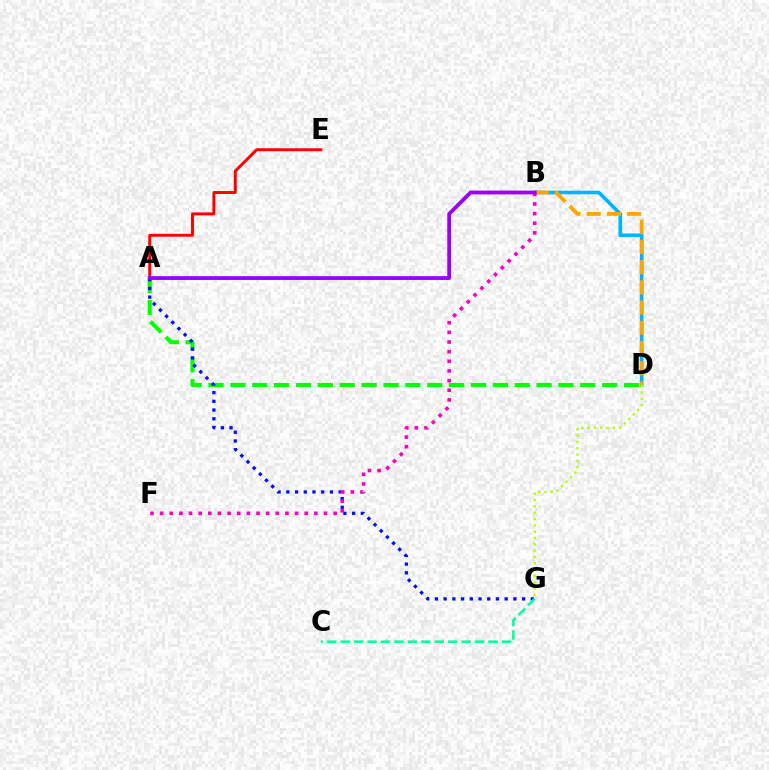{('B', 'D'): [{'color': '#00b5ff', 'line_style': 'solid', 'thickness': 2.6}, {'color': '#ffa500', 'line_style': 'dashed', 'thickness': 2.75}], ('A', 'D'): [{'color': '#08ff00', 'line_style': 'dashed', 'thickness': 2.97}], ('A', 'G'): [{'color': '#0010ff', 'line_style': 'dotted', 'thickness': 2.37}], ('D', 'G'): [{'color': '#b3ff00', 'line_style': 'dotted', 'thickness': 1.72}], ('A', 'E'): [{'color': '#ff0000', 'line_style': 'solid', 'thickness': 2.12}], ('B', 'F'): [{'color': '#ff00bd', 'line_style': 'dotted', 'thickness': 2.62}], ('C', 'G'): [{'color': '#00ff9d', 'line_style': 'dashed', 'thickness': 1.83}], ('A', 'B'): [{'color': '#9b00ff', 'line_style': 'solid', 'thickness': 2.74}]}